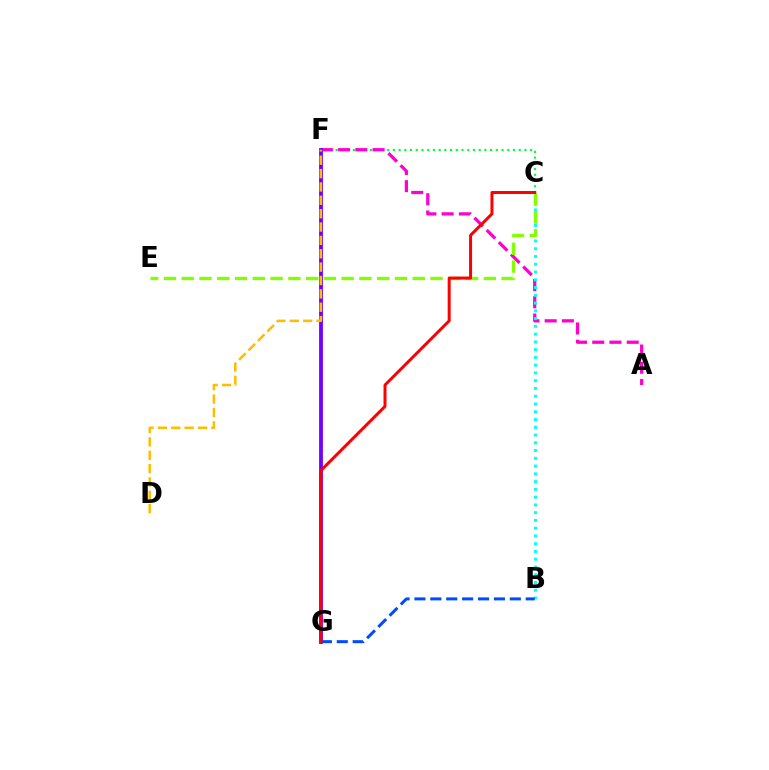{('C', 'F'): [{'color': '#00ff39', 'line_style': 'dotted', 'thickness': 1.55}], ('A', 'F'): [{'color': '#ff00cf', 'line_style': 'dashed', 'thickness': 2.34}], ('F', 'G'): [{'color': '#7200ff', 'line_style': 'solid', 'thickness': 2.75}], ('B', 'C'): [{'color': '#00fff6', 'line_style': 'dotted', 'thickness': 2.11}], ('B', 'G'): [{'color': '#004bff', 'line_style': 'dashed', 'thickness': 2.16}], ('C', 'E'): [{'color': '#84ff00', 'line_style': 'dashed', 'thickness': 2.41}], ('C', 'G'): [{'color': '#ff0000', 'line_style': 'solid', 'thickness': 2.15}], ('D', 'F'): [{'color': '#ffbd00', 'line_style': 'dashed', 'thickness': 1.82}]}